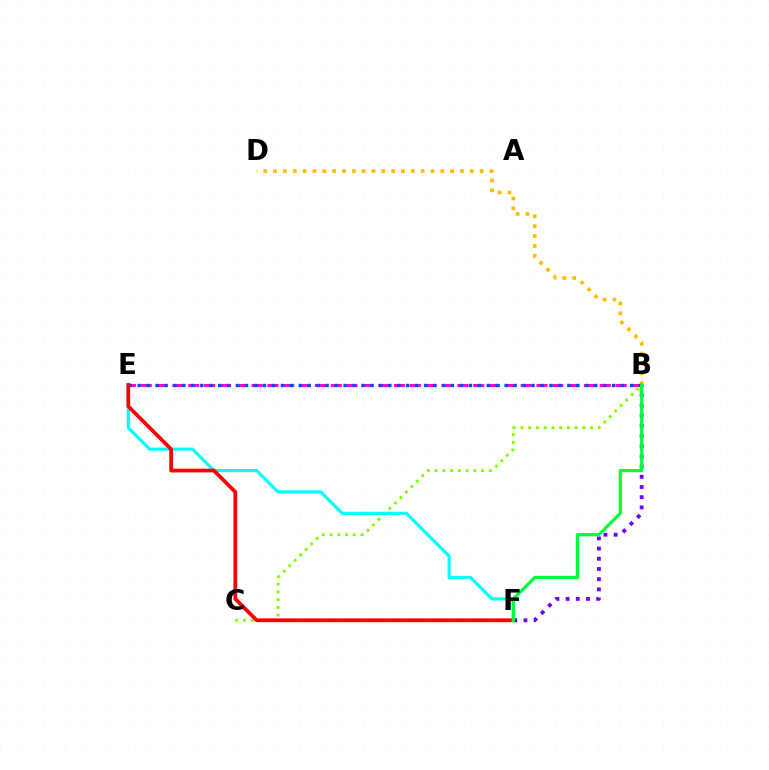{('B', 'C'): [{'color': '#84ff00', 'line_style': 'dotted', 'thickness': 2.1}], ('B', 'F'): [{'color': '#7200ff', 'line_style': 'dotted', 'thickness': 2.77}, {'color': '#00ff39', 'line_style': 'solid', 'thickness': 2.3}], ('B', 'E'): [{'color': '#ff00cf', 'line_style': 'dashed', 'thickness': 2.15}, {'color': '#004bff', 'line_style': 'dotted', 'thickness': 2.43}], ('E', 'F'): [{'color': '#00fff6', 'line_style': 'solid', 'thickness': 2.28}, {'color': '#ff0000', 'line_style': 'solid', 'thickness': 2.69}], ('B', 'D'): [{'color': '#ffbd00', 'line_style': 'dotted', 'thickness': 2.67}]}